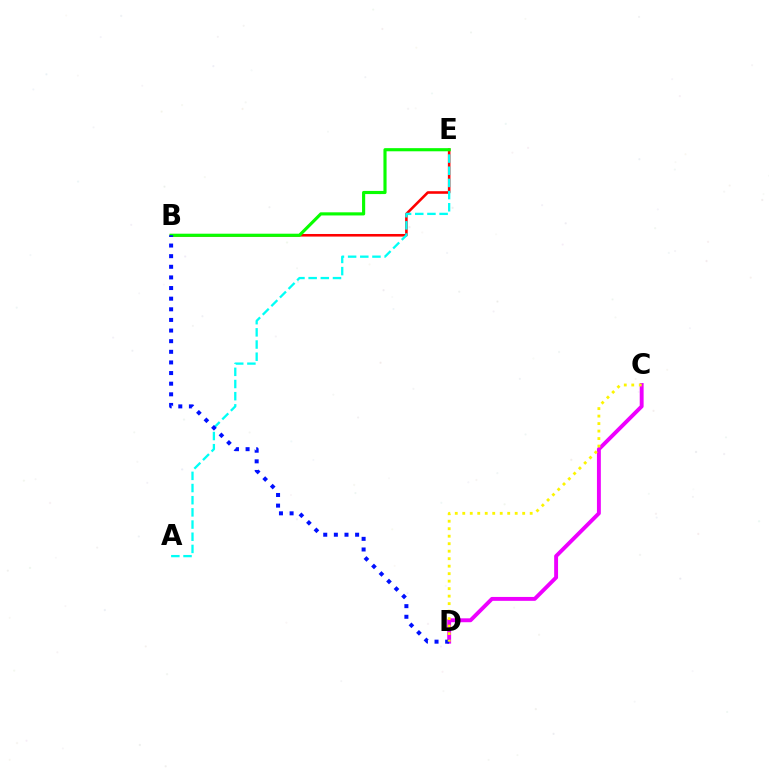{('C', 'D'): [{'color': '#ee00ff', 'line_style': 'solid', 'thickness': 2.81}, {'color': '#fcf500', 'line_style': 'dotted', 'thickness': 2.04}], ('B', 'E'): [{'color': '#ff0000', 'line_style': 'solid', 'thickness': 1.86}, {'color': '#08ff00', 'line_style': 'solid', 'thickness': 2.26}], ('A', 'E'): [{'color': '#00fff6', 'line_style': 'dashed', 'thickness': 1.65}], ('B', 'D'): [{'color': '#0010ff', 'line_style': 'dotted', 'thickness': 2.89}]}